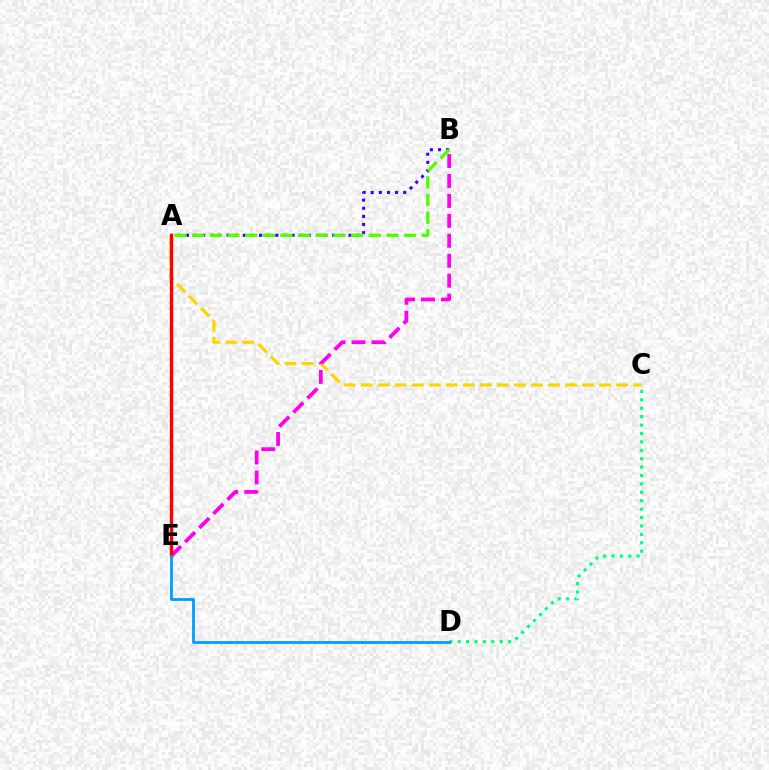{('A', 'B'): [{'color': '#3700ff', 'line_style': 'dotted', 'thickness': 2.21}, {'color': '#4fff00', 'line_style': 'dashed', 'thickness': 2.4}], ('A', 'C'): [{'color': '#ffd500', 'line_style': 'dashed', 'thickness': 2.31}], ('C', 'D'): [{'color': '#00ff86', 'line_style': 'dotted', 'thickness': 2.28}], ('B', 'E'): [{'color': '#ff00ed', 'line_style': 'dashed', 'thickness': 2.71}], ('A', 'E'): [{'color': '#ff0000', 'line_style': 'solid', 'thickness': 2.45}], ('D', 'E'): [{'color': '#009eff', 'line_style': 'solid', 'thickness': 2.02}]}